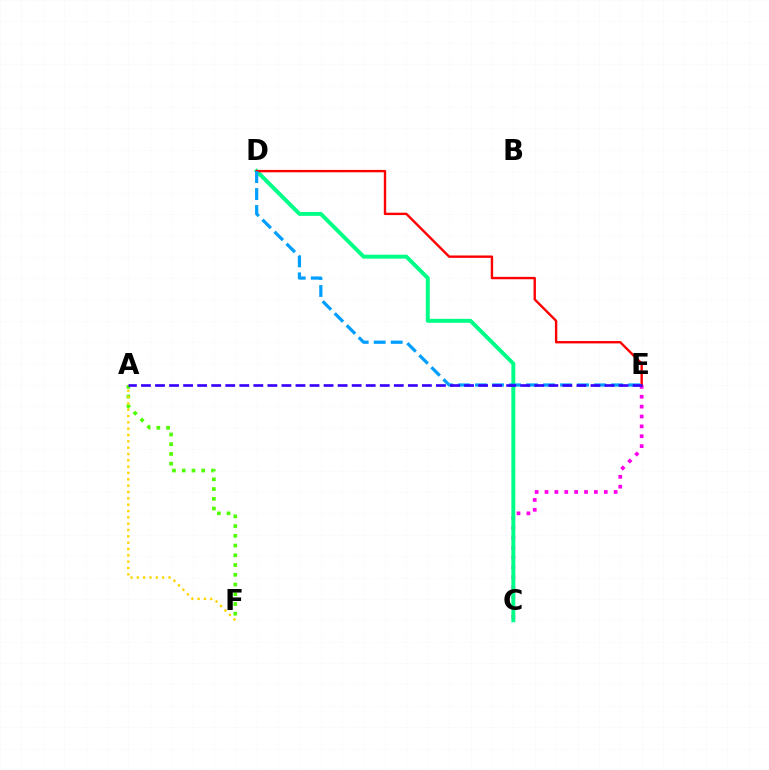{('A', 'F'): [{'color': '#4fff00', 'line_style': 'dotted', 'thickness': 2.65}, {'color': '#ffd500', 'line_style': 'dotted', 'thickness': 1.72}], ('C', 'E'): [{'color': '#ff00ed', 'line_style': 'dotted', 'thickness': 2.68}], ('C', 'D'): [{'color': '#00ff86', 'line_style': 'solid', 'thickness': 2.84}], ('D', 'E'): [{'color': '#ff0000', 'line_style': 'solid', 'thickness': 1.72}, {'color': '#009eff', 'line_style': 'dashed', 'thickness': 2.31}], ('A', 'E'): [{'color': '#3700ff', 'line_style': 'dashed', 'thickness': 1.91}]}